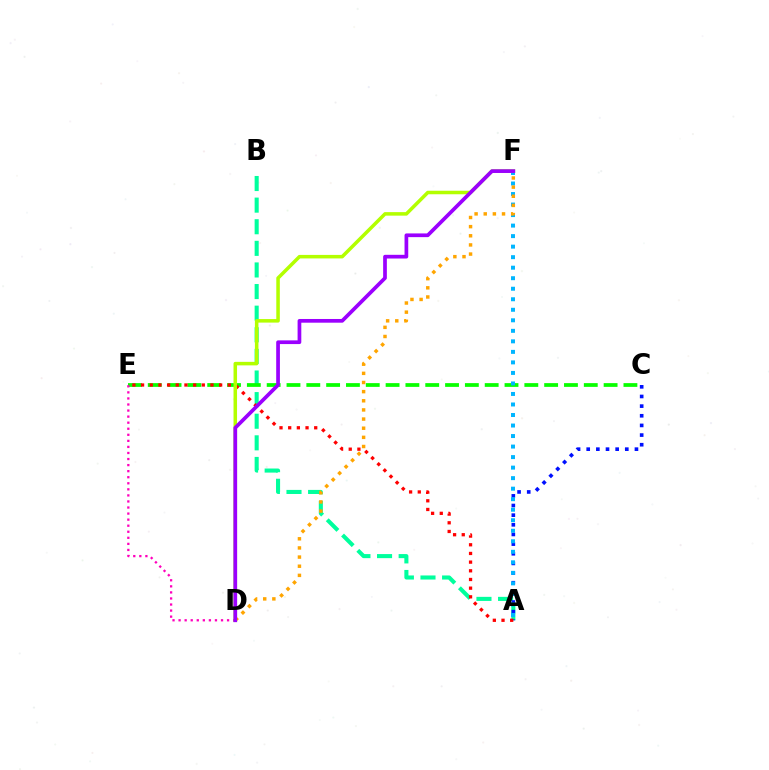{('A', 'B'): [{'color': '#00ff9d', 'line_style': 'dashed', 'thickness': 2.94}], ('C', 'E'): [{'color': '#08ff00', 'line_style': 'dashed', 'thickness': 2.69}], ('D', 'E'): [{'color': '#ff00bd', 'line_style': 'dotted', 'thickness': 1.65}], ('A', 'C'): [{'color': '#0010ff', 'line_style': 'dotted', 'thickness': 2.62}], ('A', 'F'): [{'color': '#00b5ff', 'line_style': 'dotted', 'thickness': 2.86}], ('A', 'E'): [{'color': '#ff0000', 'line_style': 'dotted', 'thickness': 2.36}], ('D', 'F'): [{'color': '#b3ff00', 'line_style': 'solid', 'thickness': 2.54}, {'color': '#ffa500', 'line_style': 'dotted', 'thickness': 2.48}, {'color': '#9b00ff', 'line_style': 'solid', 'thickness': 2.67}]}